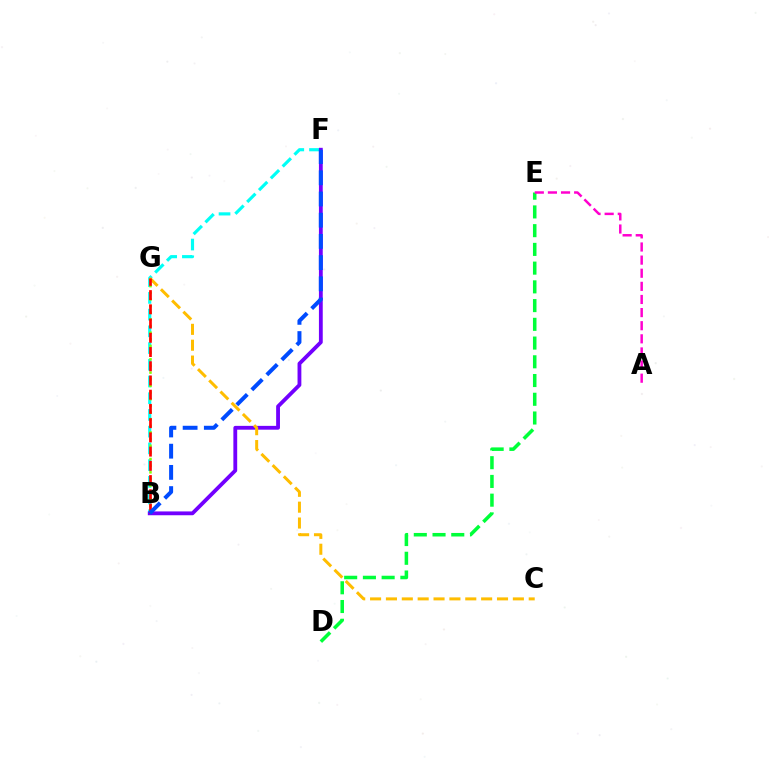{('D', 'E'): [{'color': '#00ff39', 'line_style': 'dashed', 'thickness': 2.55}], ('B', 'F'): [{'color': '#00fff6', 'line_style': 'dashed', 'thickness': 2.27}, {'color': '#7200ff', 'line_style': 'solid', 'thickness': 2.75}, {'color': '#004bff', 'line_style': 'dashed', 'thickness': 2.88}], ('B', 'G'): [{'color': '#84ff00', 'line_style': 'dotted', 'thickness': 1.81}, {'color': '#ff0000', 'line_style': 'dashed', 'thickness': 1.93}], ('C', 'G'): [{'color': '#ffbd00', 'line_style': 'dashed', 'thickness': 2.16}], ('A', 'E'): [{'color': '#ff00cf', 'line_style': 'dashed', 'thickness': 1.78}]}